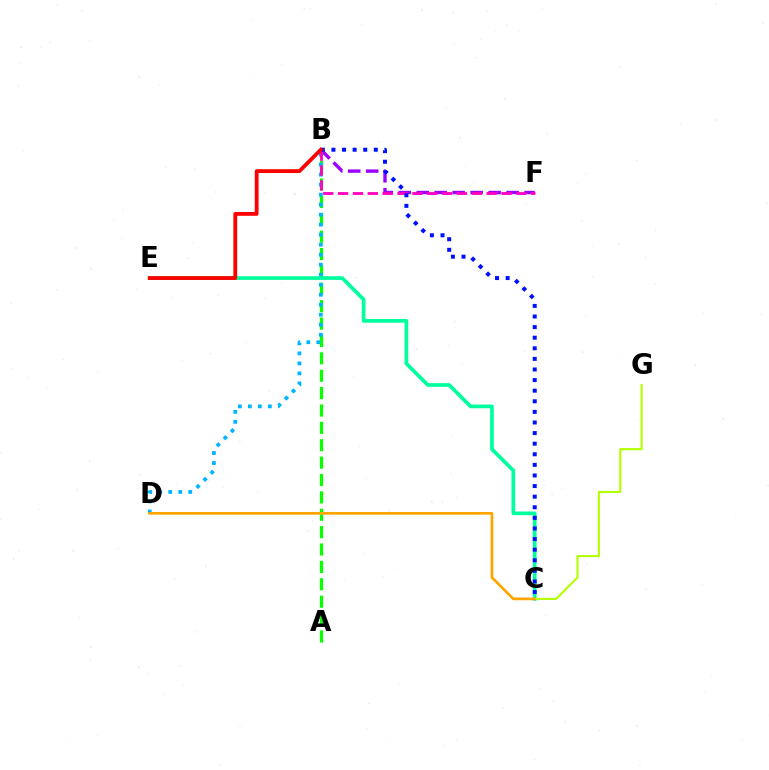{('B', 'F'): [{'color': '#9b00ff', 'line_style': 'dashed', 'thickness': 2.44}, {'color': '#ff00bd', 'line_style': 'dashed', 'thickness': 2.02}], ('A', 'B'): [{'color': '#08ff00', 'line_style': 'dashed', 'thickness': 2.36}], ('B', 'D'): [{'color': '#00b5ff', 'line_style': 'dotted', 'thickness': 2.72}], ('C', 'E'): [{'color': '#00ff9d', 'line_style': 'solid', 'thickness': 2.66}], ('B', 'C'): [{'color': '#0010ff', 'line_style': 'dotted', 'thickness': 2.88}], ('C', 'G'): [{'color': '#b3ff00', 'line_style': 'solid', 'thickness': 1.51}], ('B', 'E'): [{'color': '#ff0000', 'line_style': 'solid', 'thickness': 2.75}], ('C', 'D'): [{'color': '#ffa500', 'line_style': 'solid', 'thickness': 1.95}]}